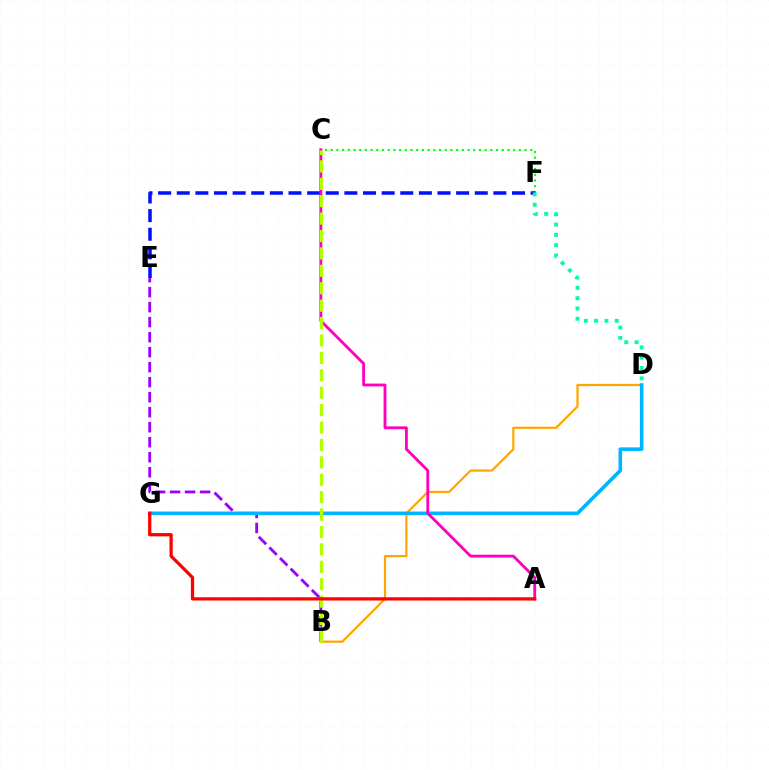{('B', 'D'): [{'color': '#ffa500', 'line_style': 'solid', 'thickness': 1.6}], ('C', 'F'): [{'color': '#08ff00', 'line_style': 'dotted', 'thickness': 1.55}], ('E', 'F'): [{'color': '#0010ff', 'line_style': 'dashed', 'thickness': 2.53}], ('B', 'E'): [{'color': '#9b00ff', 'line_style': 'dashed', 'thickness': 2.04}], ('D', 'G'): [{'color': '#00b5ff', 'line_style': 'solid', 'thickness': 2.58}], ('A', 'C'): [{'color': '#ff00bd', 'line_style': 'solid', 'thickness': 2.05}], ('B', 'C'): [{'color': '#b3ff00', 'line_style': 'dashed', 'thickness': 2.36}], ('D', 'F'): [{'color': '#00ff9d', 'line_style': 'dotted', 'thickness': 2.8}], ('A', 'G'): [{'color': '#ff0000', 'line_style': 'solid', 'thickness': 2.34}]}